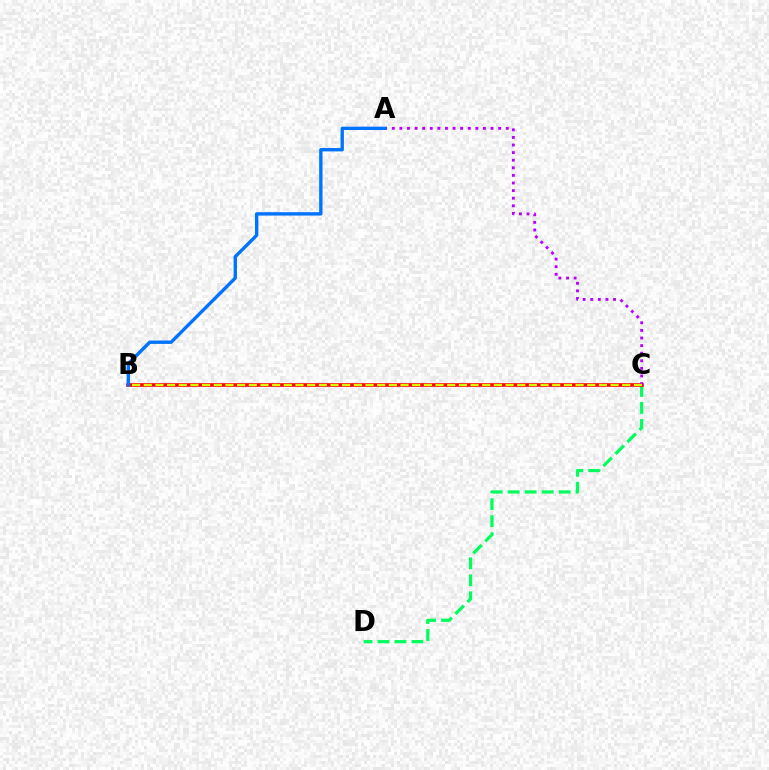{('C', 'D'): [{'color': '#00ff5c', 'line_style': 'dashed', 'thickness': 2.31}], ('B', 'C'): [{'color': '#ff0000', 'line_style': 'solid', 'thickness': 2.61}, {'color': '#d1ff00', 'line_style': 'dashed', 'thickness': 1.59}], ('A', 'C'): [{'color': '#b900ff', 'line_style': 'dotted', 'thickness': 2.06}], ('A', 'B'): [{'color': '#0074ff', 'line_style': 'solid', 'thickness': 2.43}]}